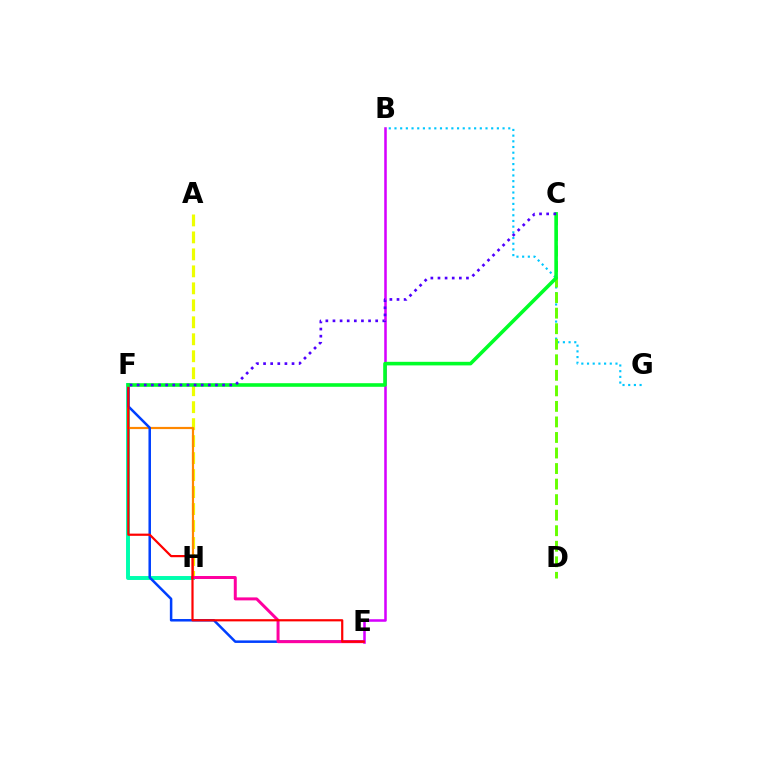{('F', 'H'): [{'color': '#00ffaf', 'line_style': 'solid', 'thickness': 2.84}, {'color': '#ff8800', 'line_style': 'solid', 'thickness': 1.58}], ('B', 'E'): [{'color': '#d600ff', 'line_style': 'solid', 'thickness': 1.83}], ('B', 'G'): [{'color': '#00c7ff', 'line_style': 'dotted', 'thickness': 1.55}], ('A', 'H'): [{'color': '#eeff00', 'line_style': 'dashed', 'thickness': 2.31}], ('C', 'D'): [{'color': '#66ff00', 'line_style': 'dashed', 'thickness': 2.11}], ('E', 'F'): [{'color': '#003fff', 'line_style': 'solid', 'thickness': 1.81}, {'color': '#ff0000', 'line_style': 'solid', 'thickness': 1.59}], ('E', 'H'): [{'color': '#ff00a0', 'line_style': 'solid', 'thickness': 2.15}], ('C', 'F'): [{'color': '#00ff27', 'line_style': 'solid', 'thickness': 2.59}, {'color': '#4f00ff', 'line_style': 'dotted', 'thickness': 1.93}]}